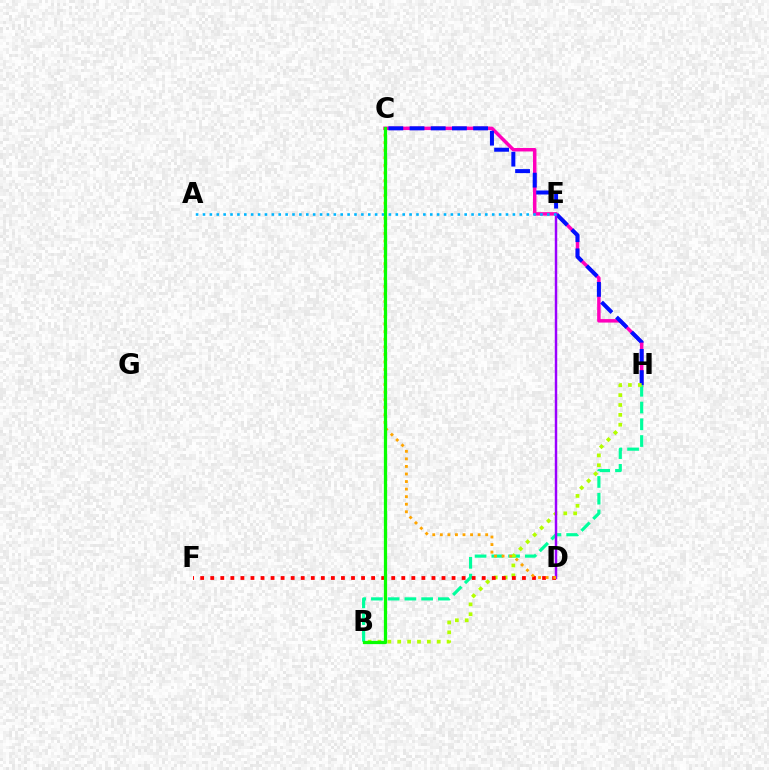{('C', 'H'): [{'color': '#ff00bd', 'line_style': 'solid', 'thickness': 2.5}, {'color': '#0010ff', 'line_style': 'dashed', 'thickness': 2.88}], ('B', 'H'): [{'color': '#00ff9d', 'line_style': 'dashed', 'thickness': 2.27}, {'color': '#b3ff00', 'line_style': 'dotted', 'thickness': 2.68}], ('D', 'E'): [{'color': '#9b00ff', 'line_style': 'solid', 'thickness': 1.77}], ('A', 'E'): [{'color': '#00b5ff', 'line_style': 'dotted', 'thickness': 1.87}], ('D', 'F'): [{'color': '#ff0000', 'line_style': 'dotted', 'thickness': 2.73}], ('C', 'D'): [{'color': '#ffa500', 'line_style': 'dotted', 'thickness': 2.05}], ('B', 'C'): [{'color': '#08ff00', 'line_style': 'solid', 'thickness': 2.34}]}